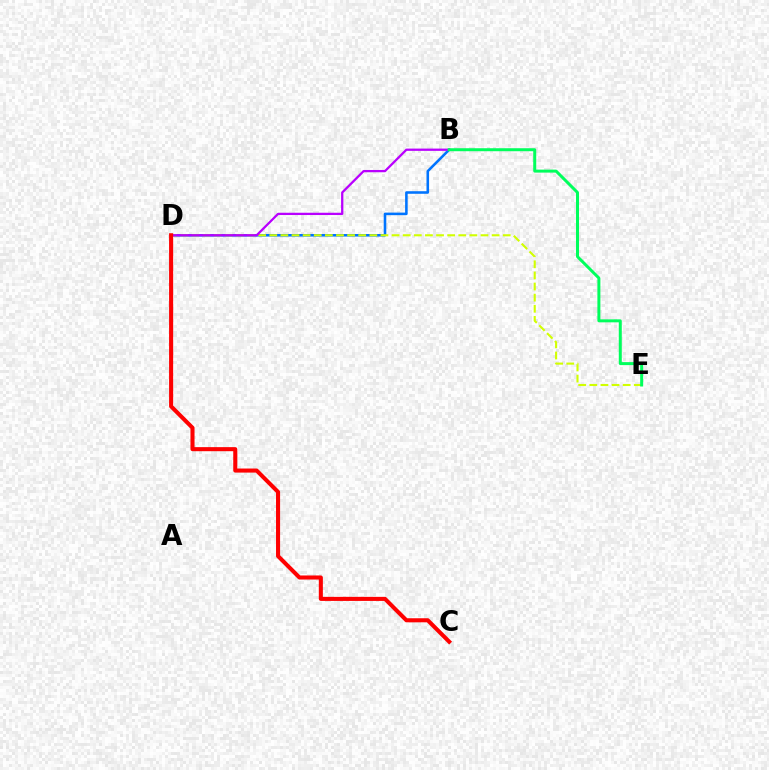{('B', 'D'): [{'color': '#0074ff', 'line_style': 'solid', 'thickness': 1.85}, {'color': '#b900ff', 'line_style': 'solid', 'thickness': 1.64}], ('D', 'E'): [{'color': '#d1ff00', 'line_style': 'dashed', 'thickness': 1.51}], ('C', 'D'): [{'color': '#ff0000', 'line_style': 'solid', 'thickness': 2.93}], ('B', 'E'): [{'color': '#00ff5c', 'line_style': 'solid', 'thickness': 2.15}]}